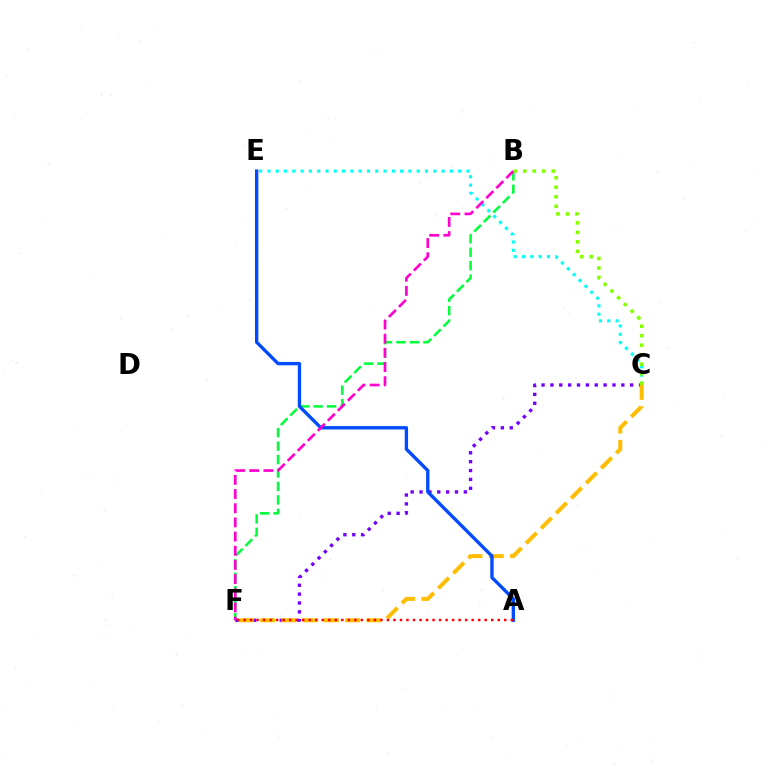{('B', 'F'): [{'color': '#00ff39', 'line_style': 'dashed', 'thickness': 1.83}, {'color': '#ff00cf', 'line_style': 'dashed', 'thickness': 1.92}], ('C', 'E'): [{'color': '#00fff6', 'line_style': 'dotted', 'thickness': 2.25}], ('C', 'F'): [{'color': '#7200ff', 'line_style': 'dotted', 'thickness': 2.41}, {'color': '#ffbd00', 'line_style': 'dashed', 'thickness': 2.89}], ('A', 'E'): [{'color': '#004bff', 'line_style': 'solid', 'thickness': 2.41}], ('A', 'F'): [{'color': '#ff0000', 'line_style': 'dotted', 'thickness': 1.77}], ('B', 'C'): [{'color': '#84ff00', 'line_style': 'dotted', 'thickness': 2.58}]}